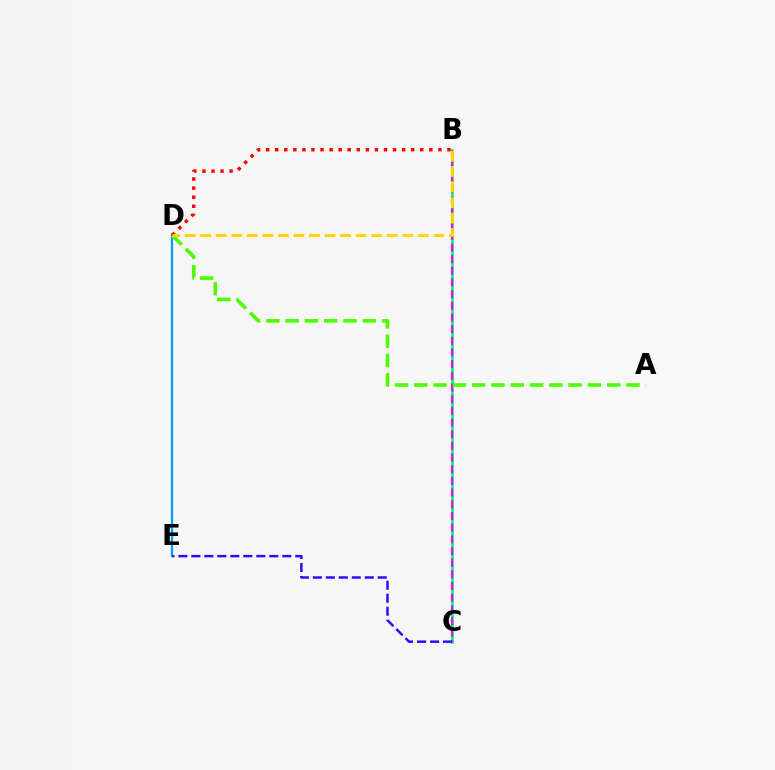{('B', 'C'): [{'color': '#00ff86', 'line_style': 'solid', 'thickness': 2.04}, {'color': '#ff00ed', 'line_style': 'dashed', 'thickness': 1.59}], ('D', 'E'): [{'color': '#009eff', 'line_style': 'solid', 'thickness': 1.6}], ('A', 'D'): [{'color': '#4fff00', 'line_style': 'dashed', 'thickness': 2.62}], ('B', 'D'): [{'color': '#ff0000', 'line_style': 'dotted', 'thickness': 2.46}, {'color': '#ffd500', 'line_style': 'dashed', 'thickness': 2.11}], ('C', 'E'): [{'color': '#3700ff', 'line_style': 'dashed', 'thickness': 1.76}]}